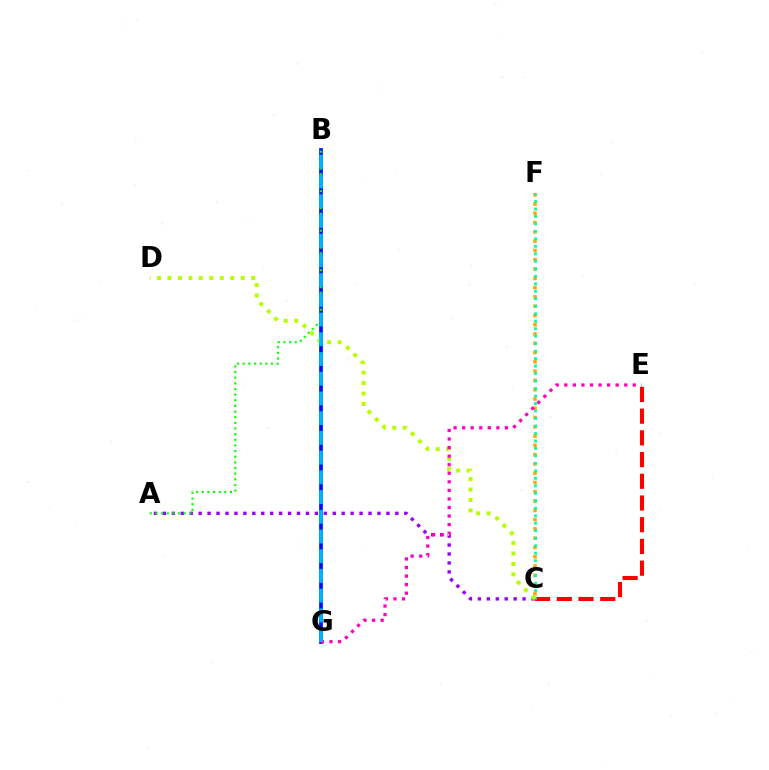{('B', 'G'): [{'color': '#0010ff', 'line_style': 'solid', 'thickness': 2.68}, {'color': '#00b5ff', 'line_style': 'dashed', 'thickness': 2.68}], ('A', 'C'): [{'color': '#9b00ff', 'line_style': 'dotted', 'thickness': 2.43}], ('C', 'F'): [{'color': '#ffa500', 'line_style': 'dotted', 'thickness': 2.52}, {'color': '#00ff9d', 'line_style': 'dotted', 'thickness': 2.03}], ('C', 'E'): [{'color': '#ff0000', 'line_style': 'dashed', 'thickness': 2.95}], ('A', 'B'): [{'color': '#08ff00', 'line_style': 'dotted', 'thickness': 1.53}], ('C', 'D'): [{'color': '#b3ff00', 'line_style': 'dotted', 'thickness': 2.84}], ('E', 'G'): [{'color': '#ff00bd', 'line_style': 'dotted', 'thickness': 2.33}]}